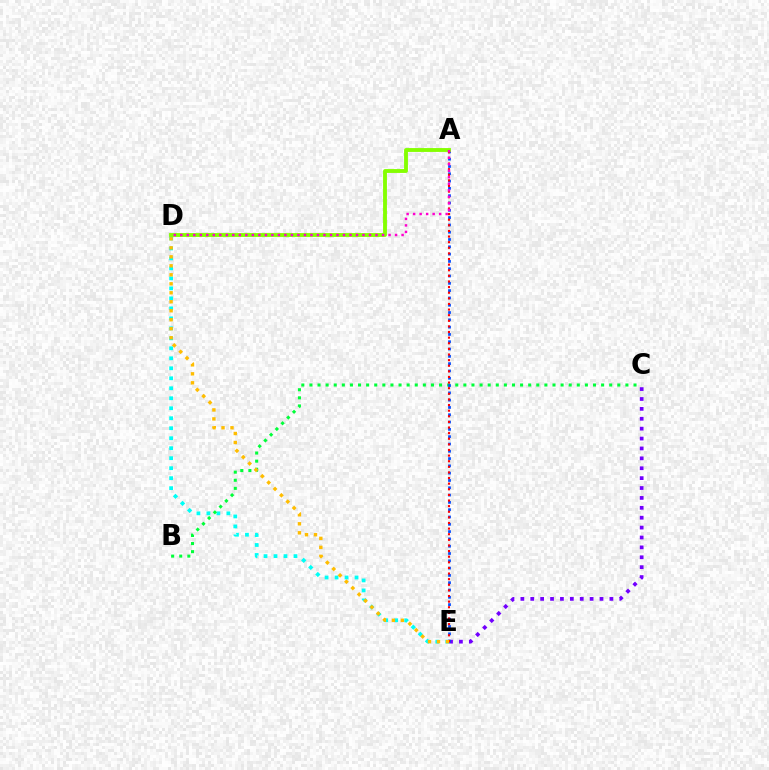{('D', 'E'): [{'color': '#00fff6', 'line_style': 'dotted', 'thickness': 2.71}, {'color': '#ffbd00', 'line_style': 'dotted', 'thickness': 2.44}], ('C', 'E'): [{'color': '#7200ff', 'line_style': 'dotted', 'thickness': 2.69}], ('B', 'C'): [{'color': '#00ff39', 'line_style': 'dotted', 'thickness': 2.2}], ('A', 'E'): [{'color': '#004bff', 'line_style': 'dotted', 'thickness': 1.98}, {'color': '#ff0000', 'line_style': 'dotted', 'thickness': 1.53}], ('A', 'D'): [{'color': '#84ff00', 'line_style': 'solid', 'thickness': 2.77}, {'color': '#ff00cf', 'line_style': 'dotted', 'thickness': 1.77}]}